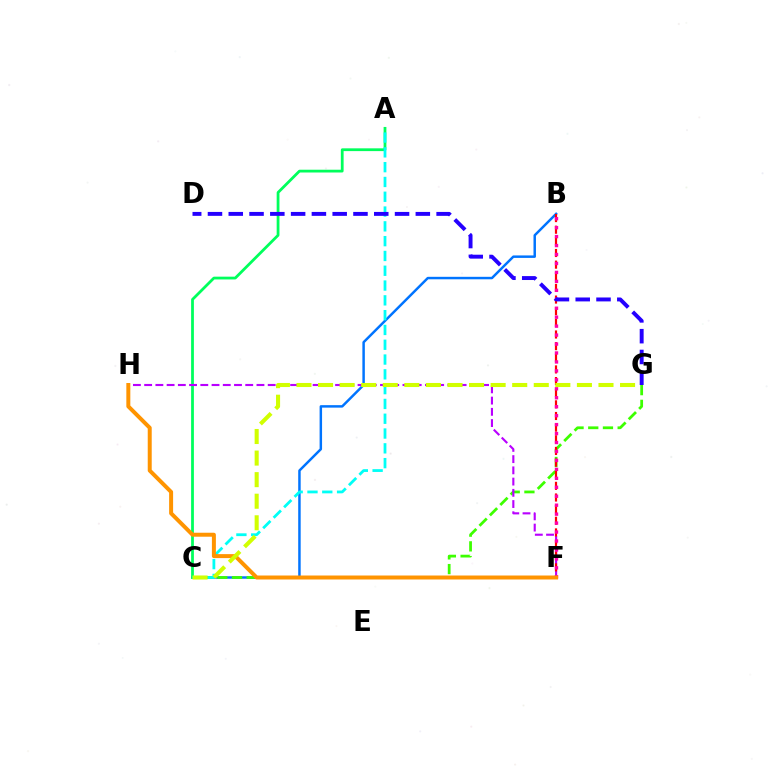{('B', 'C'): [{'color': '#0074ff', 'line_style': 'solid', 'thickness': 1.78}], ('C', 'G'): [{'color': '#3dff00', 'line_style': 'dashed', 'thickness': 2.0}, {'color': '#d1ff00', 'line_style': 'dashed', 'thickness': 2.93}], ('A', 'C'): [{'color': '#00ff5c', 'line_style': 'solid', 'thickness': 2.0}, {'color': '#00fff6', 'line_style': 'dashed', 'thickness': 2.01}], ('F', 'H'): [{'color': '#b900ff', 'line_style': 'dashed', 'thickness': 1.53}, {'color': '#ff9400', 'line_style': 'solid', 'thickness': 2.87}], ('B', 'F'): [{'color': '#ff0000', 'line_style': 'dashed', 'thickness': 1.58}, {'color': '#ff00ac', 'line_style': 'dotted', 'thickness': 2.43}], ('D', 'G'): [{'color': '#2500ff', 'line_style': 'dashed', 'thickness': 2.82}]}